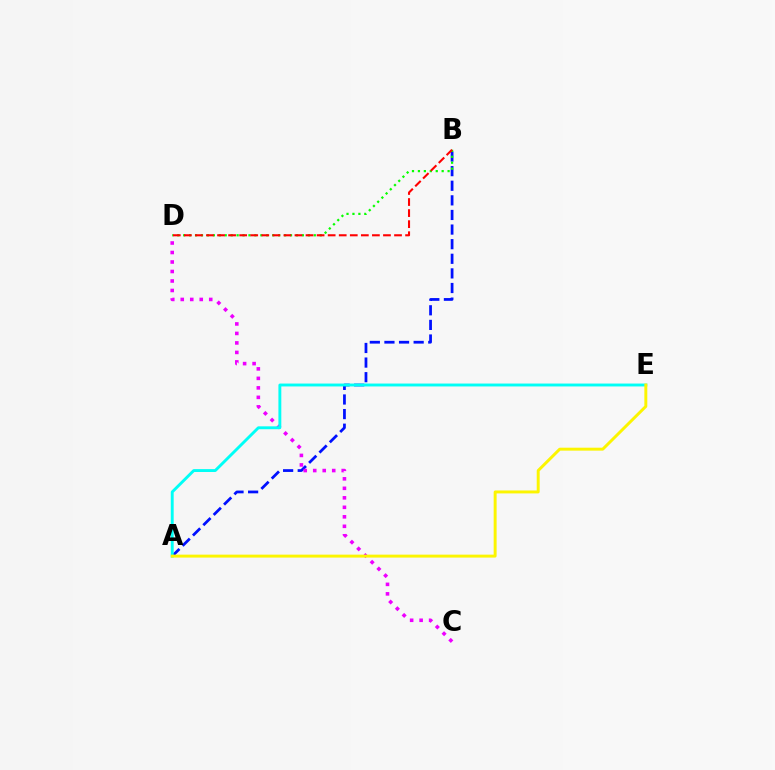{('A', 'B'): [{'color': '#0010ff', 'line_style': 'dashed', 'thickness': 1.98}], ('C', 'D'): [{'color': '#ee00ff', 'line_style': 'dotted', 'thickness': 2.58}], ('B', 'D'): [{'color': '#08ff00', 'line_style': 'dotted', 'thickness': 1.61}, {'color': '#ff0000', 'line_style': 'dashed', 'thickness': 1.5}], ('A', 'E'): [{'color': '#00fff6', 'line_style': 'solid', 'thickness': 2.09}, {'color': '#fcf500', 'line_style': 'solid', 'thickness': 2.12}]}